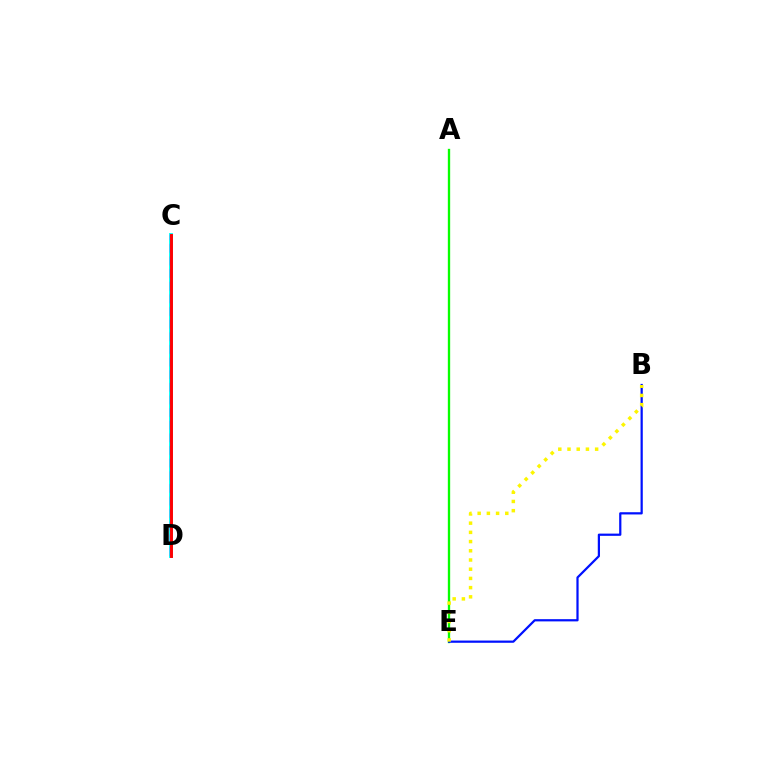{('A', 'E'): [{'color': '#08ff00', 'line_style': 'solid', 'thickness': 1.68}], ('B', 'E'): [{'color': '#0010ff', 'line_style': 'solid', 'thickness': 1.6}, {'color': '#fcf500', 'line_style': 'dotted', 'thickness': 2.5}], ('C', 'D'): [{'color': '#00fff6', 'line_style': 'solid', 'thickness': 2.79}, {'color': '#ee00ff', 'line_style': 'dashed', 'thickness': 1.72}, {'color': '#ff0000', 'line_style': 'solid', 'thickness': 2.11}]}